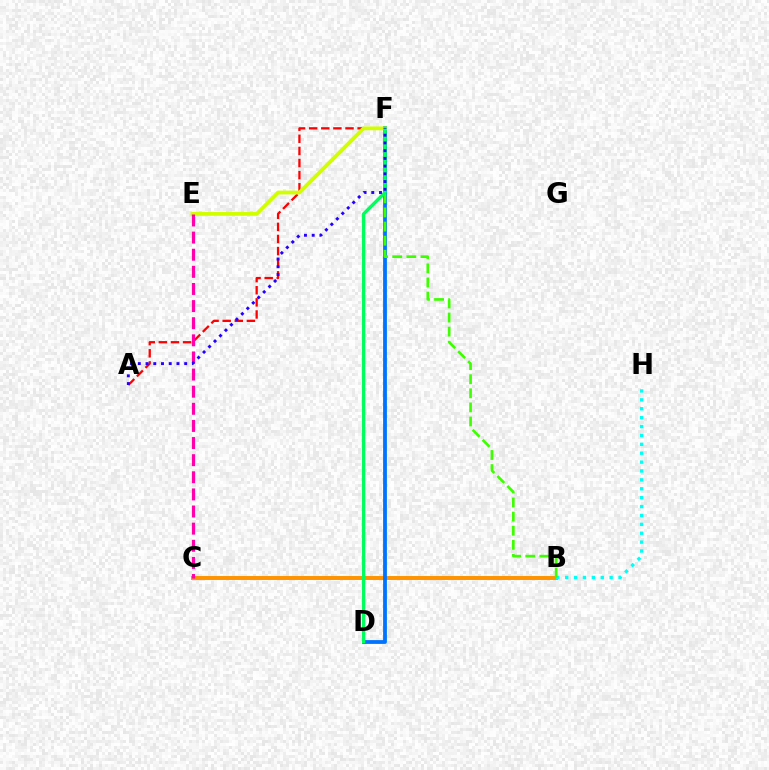{('B', 'C'): [{'color': '#b900ff', 'line_style': 'dotted', 'thickness': 1.69}, {'color': '#ff9400', 'line_style': 'solid', 'thickness': 2.85}], ('D', 'F'): [{'color': '#0074ff', 'line_style': 'solid', 'thickness': 2.73}, {'color': '#00ff5c', 'line_style': 'solid', 'thickness': 2.39}], ('B', 'H'): [{'color': '#00fff6', 'line_style': 'dotted', 'thickness': 2.42}], ('B', 'F'): [{'color': '#3dff00', 'line_style': 'dashed', 'thickness': 1.92}], ('A', 'F'): [{'color': '#ff0000', 'line_style': 'dashed', 'thickness': 1.65}, {'color': '#2500ff', 'line_style': 'dotted', 'thickness': 2.1}], ('E', 'F'): [{'color': '#d1ff00', 'line_style': 'solid', 'thickness': 2.76}], ('C', 'E'): [{'color': '#ff00ac', 'line_style': 'dashed', 'thickness': 2.33}]}